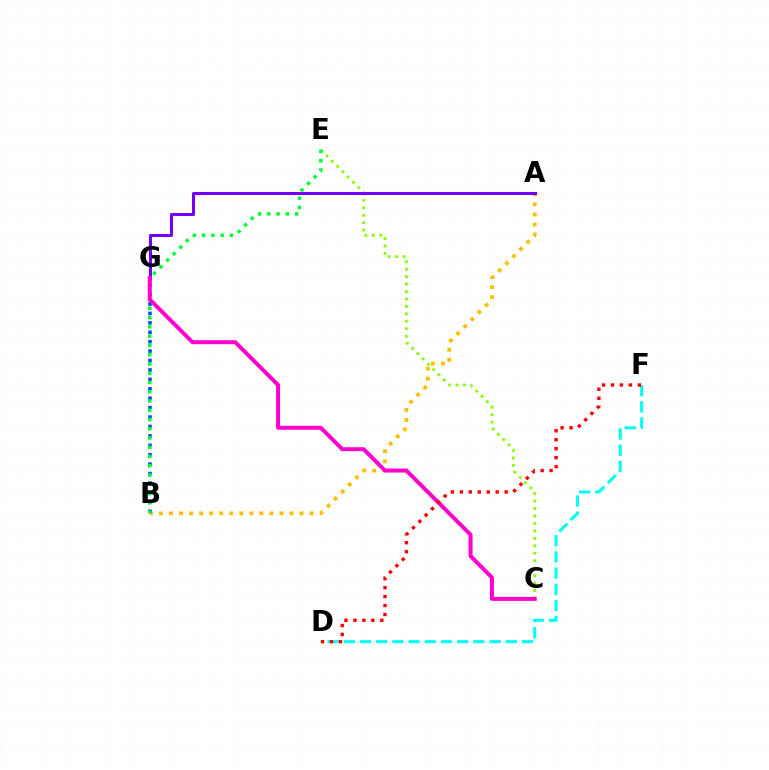{('A', 'B'): [{'color': '#ffbd00', 'line_style': 'dotted', 'thickness': 2.73}], ('C', 'E'): [{'color': '#84ff00', 'line_style': 'dotted', 'thickness': 2.02}], ('A', 'G'): [{'color': '#7200ff', 'line_style': 'solid', 'thickness': 2.19}], ('B', 'G'): [{'color': '#004bff', 'line_style': 'dotted', 'thickness': 2.56}], ('B', 'E'): [{'color': '#00ff39', 'line_style': 'dotted', 'thickness': 2.52}], ('C', 'G'): [{'color': '#ff00cf', 'line_style': 'solid', 'thickness': 2.87}], ('D', 'F'): [{'color': '#00fff6', 'line_style': 'dashed', 'thickness': 2.2}, {'color': '#ff0000', 'line_style': 'dotted', 'thickness': 2.44}]}